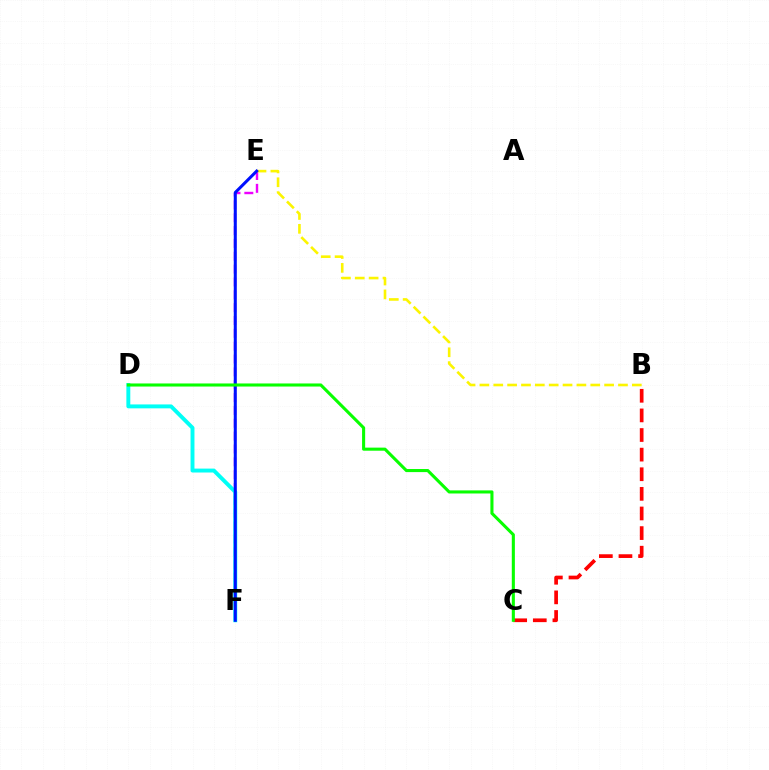{('E', 'F'): [{'color': '#ee00ff', 'line_style': 'dashed', 'thickness': 1.75}, {'color': '#0010ff', 'line_style': 'solid', 'thickness': 2.18}], ('B', 'C'): [{'color': '#ff0000', 'line_style': 'dashed', 'thickness': 2.66}], ('B', 'E'): [{'color': '#fcf500', 'line_style': 'dashed', 'thickness': 1.88}], ('D', 'F'): [{'color': '#00fff6', 'line_style': 'solid', 'thickness': 2.82}], ('C', 'D'): [{'color': '#08ff00', 'line_style': 'solid', 'thickness': 2.22}]}